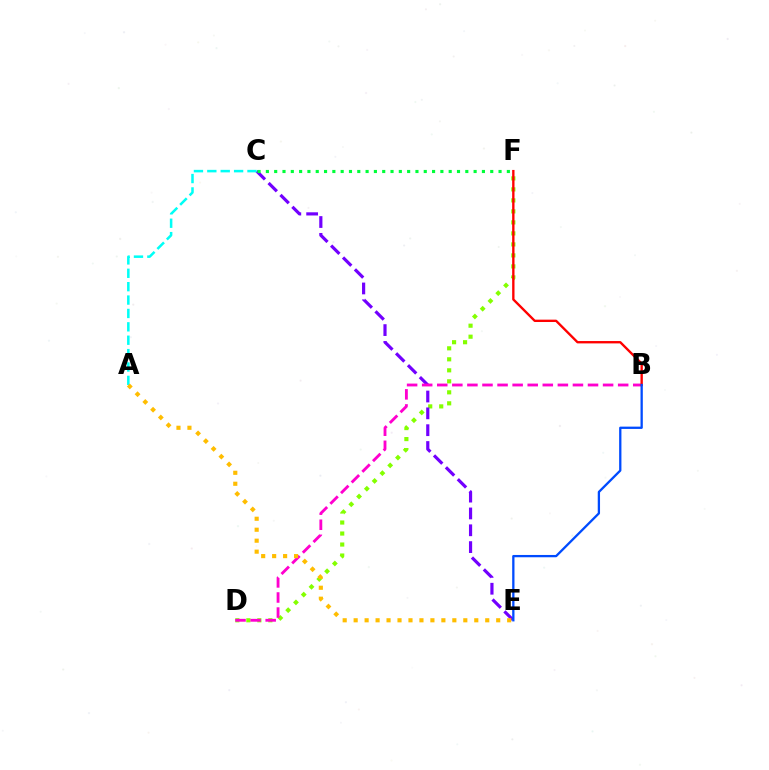{('D', 'F'): [{'color': '#84ff00', 'line_style': 'dotted', 'thickness': 2.99}], ('C', 'E'): [{'color': '#7200ff', 'line_style': 'dashed', 'thickness': 2.29}], ('A', 'C'): [{'color': '#00fff6', 'line_style': 'dashed', 'thickness': 1.82}], ('B', 'D'): [{'color': '#ff00cf', 'line_style': 'dashed', 'thickness': 2.05}], ('B', 'F'): [{'color': '#ff0000', 'line_style': 'solid', 'thickness': 1.69}], ('C', 'F'): [{'color': '#00ff39', 'line_style': 'dotted', 'thickness': 2.26}], ('B', 'E'): [{'color': '#004bff', 'line_style': 'solid', 'thickness': 1.65}], ('A', 'E'): [{'color': '#ffbd00', 'line_style': 'dotted', 'thickness': 2.98}]}